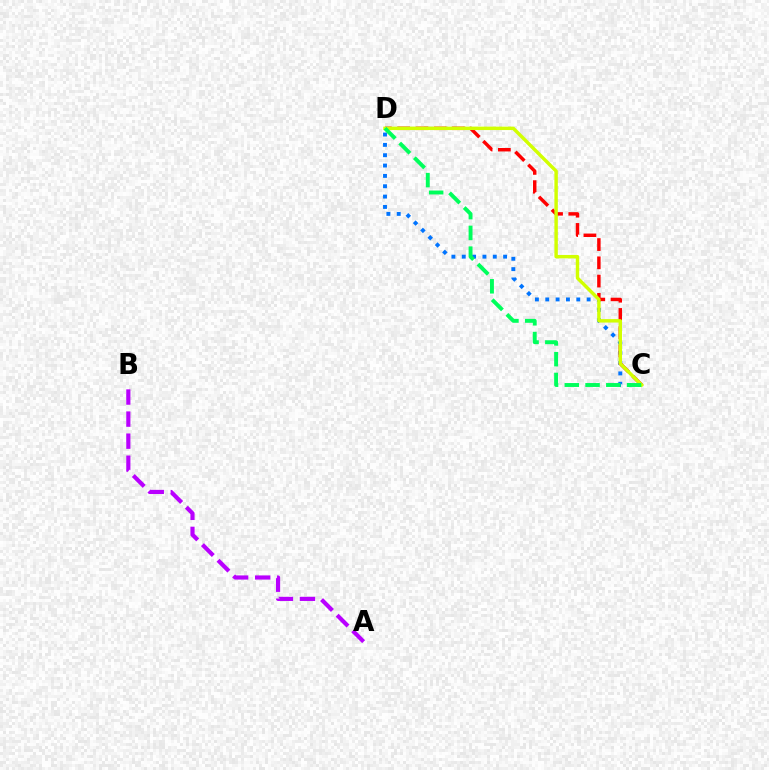{('C', 'D'): [{'color': '#0074ff', 'line_style': 'dotted', 'thickness': 2.81}, {'color': '#ff0000', 'line_style': 'dashed', 'thickness': 2.48}, {'color': '#d1ff00', 'line_style': 'solid', 'thickness': 2.47}, {'color': '#00ff5c', 'line_style': 'dashed', 'thickness': 2.82}], ('A', 'B'): [{'color': '#b900ff', 'line_style': 'dashed', 'thickness': 3.0}]}